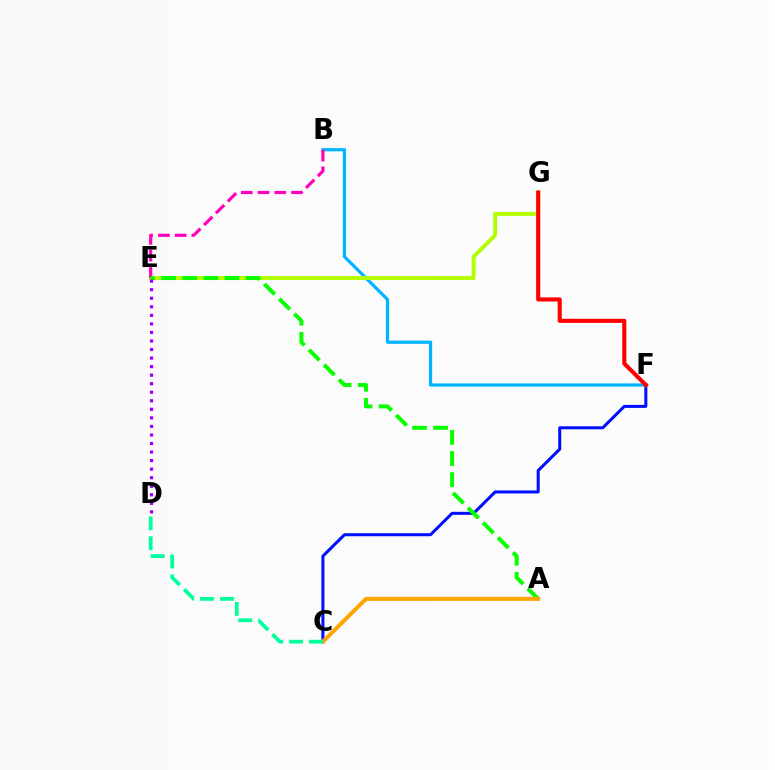{('B', 'F'): [{'color': '#00b5ff', 'line_style': 'solid', 'thickness': 2.32}], ('E', 'G'): [{'color': '#b3ff00', 'line_style': 'solid', 'thickness': 2.83}], ('B', 'E'): [{'color': '#ff00bd', 'line_style': 'dashed', 'thickness': 2.28}], ('C', 'F'): [{'color': '#0010ff', 'line_style': 'solid', 'thickness': 2.18}], ('A', 'E'): [{'color': '#08ff00', 'line_style': 'dashed', 'thickness': 2.87}], ('A', 'C'): [{'color': '#ffa500', 'line_style': 'solid', 'thickness': 2.89}], ('D', 'E'): [{'color': '#9b00ff', 'line_style': 'dotted', 'thickness': 2.32}], ('F', 'G'): [{'color': '#ff0000', 'line_style': 'solid', 'thickness': 2.96}], ('C', 'D'): [{'color': '#00ff9d', 'line_style': 'dashed', 'thickness': 2.7}]}